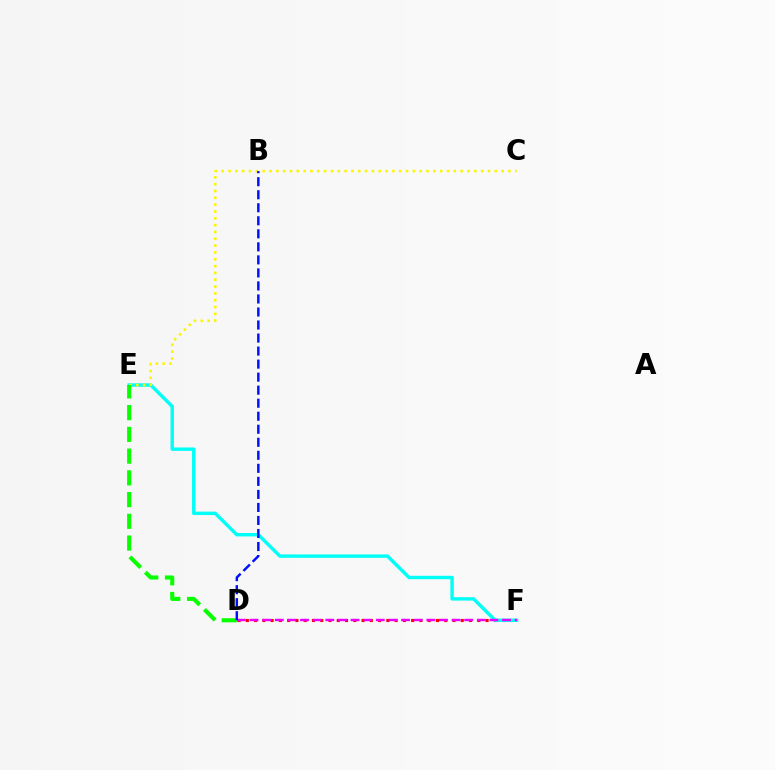{('D', 'F'): [{'color': '#ff0000', 'line_style': 'dotted', 'thickness': 2.25}, {'color': '#ee00ff', 'line_style': 'dashed', 'thickness': 1.72}], ('E', 'F'): [{'color': '#00fff6', 'line_style': 'solid', 'thickness': 2.46}], ('C', 'E'): [{'color': '#fcf500', 'line_style': 'dotted', 'thickness': 1.85}], ('D', 'E'): [{'color': '#08ff00', 'line_style': 'dashed', 'thickness': 2.95}], ('B', 'D'): [{'color': '#0010ff', 'line_style': 'dashed', 'thickness': 1.77}]}